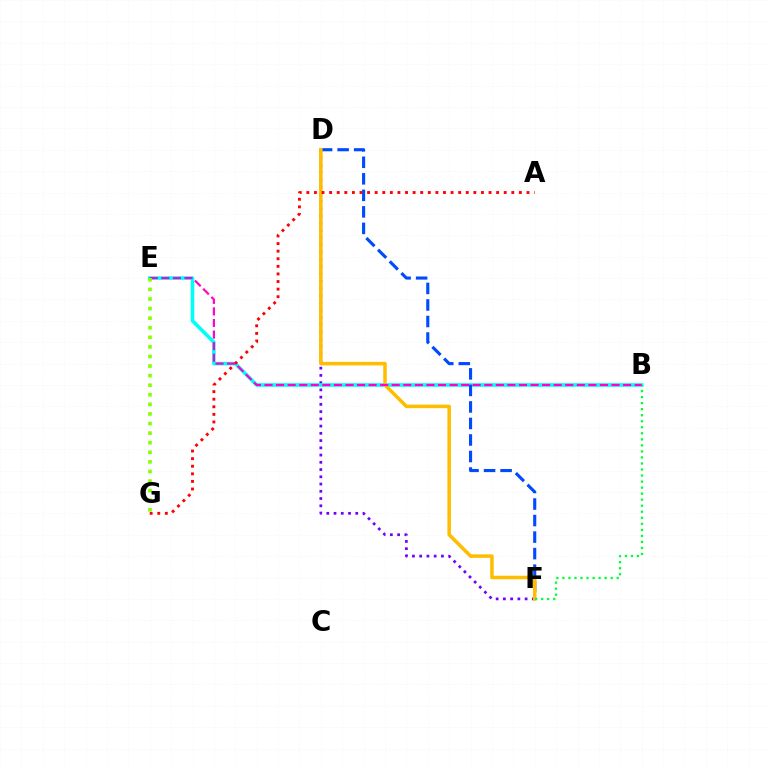{('D', 'F'): [{'color': '#7200ff', 'line_style': 'dotted', 'thickness': 1.97}, {'color': '#004bff', 'line_style': 'dashed', 'thickness': 2.25}, {'color': '#ffbd00', 'line_style': 'solid', 'thickness': 2.54}], ('B', 'E'): [{'color': '#00fff6', 'line_style': 'solid', 'thickness': 2.59}, {'color': '#ff00cf', 'line_style': 'dashed', 'thickness': 1.57}], ('B', 'F'): [{'color': '#00ff39', 'line_style': 'dotted', 'thickness': 1.64}], ('A', 'G'): [{'color': '#ff0000', 'line_style': 'dotted', 'thickness': 2.06}], ('E', 'G'): [{'color': '#84ff00', 'line_style': 'dotted', 'thickness': 2.6}]}